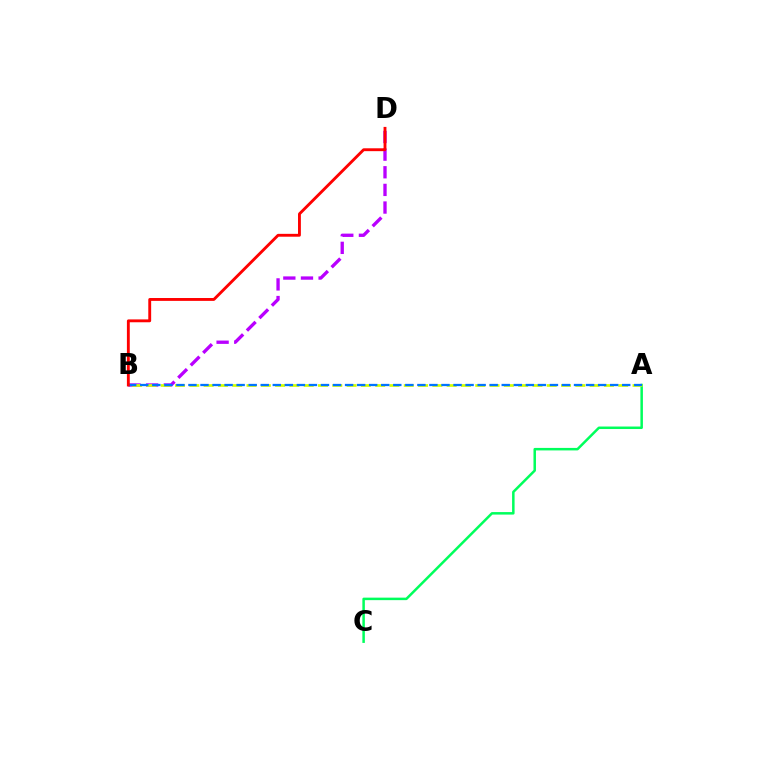{('A', 'C'): [{'color': '#00ff5c', 'line_style': 'solid', 'thickness': 1.8}], ('B', 'D'): [{'color': '#b900ff', 'line_style': 'dashed', 'thickness': 2.4}, {'color': '#ff0000', 'line_style': 'solid', 'thickness': 2.06}], ('A', 'B'): [{'color': '#d1ff00', 'line_style': 'dashed', 'thickness': 1.94}, {'color': '#0074ff', 'line_style': 'dashed', 'thickness': 1.64}]}